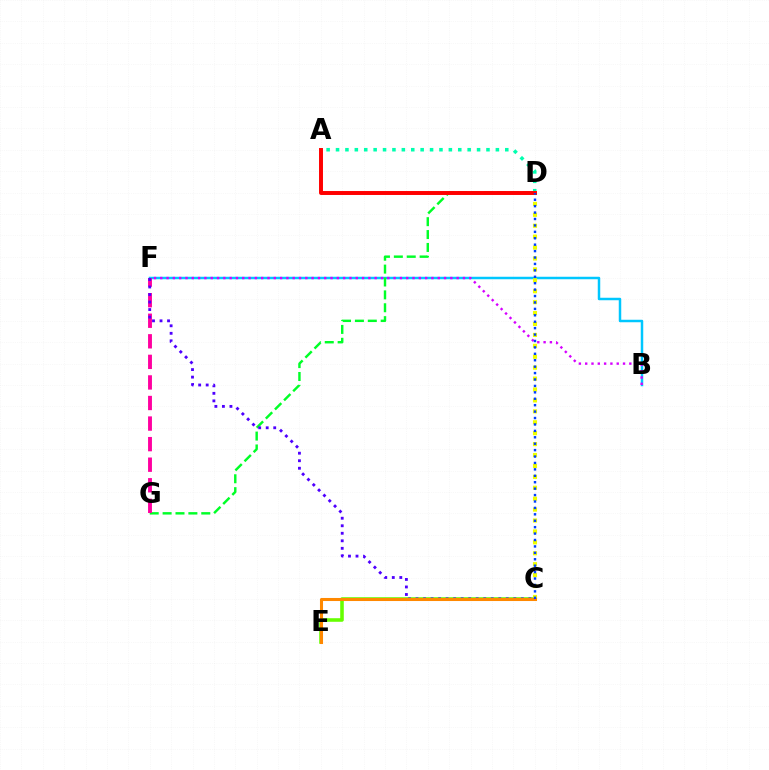{('C', 'E'): [{'color': '#66ff00', 'line_style': 'solid', 'thickness': 2.57}, {'color': '#ff8800', 'line_style': 'solid', 'thickness': 2.2}], ('B', 'F'): [{'color': '#00c7ff', 'line_style': 'solid', 'thickness': 1.79}, {'color': '#d600ff', 'line_style': 'dotted', 'thickness': 1.71}], ('D', 'G'): [{'color': '#00ff27', 'line_style': 'dashed', 'thickness': 1.75}], ('A', 'D'): [{'color': '#00ffaf', 'line_style': 'dotted', 'thickness': 2.55}, {'color': '#ff0000', 'line_style': 'solid', 'thickness': 2.84}], ('F', 'G'): [{'color': '#ff00a0', 'line_style': 'dashed', 'thickness': 2.79}], ('C', 'D'): [{'color': '#eeff00', 'line_style': 'dotted', 'thickness': 2.97}, {'color': '#003fff', 'line_style': 'dotted', 'thickness': 1.74}], ('C', 'F'): [{'color': '#4f00ff', 'line_style': 'dotted', 'thickness': 2.04}]}